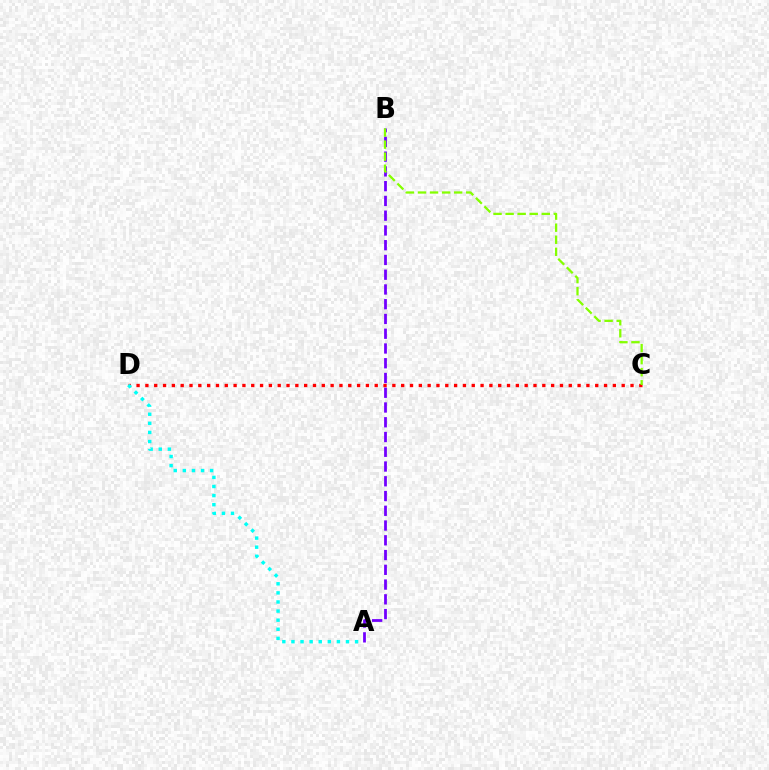{('A', 'B'): [{'color': '#7200ff', 'line_style': 'dashed', 'thickness': 2.0}], ('C', 'D'): [{'color': '#ff0000', 'line_style': 'dotted', 'thickness': 2.4}], ('A', 'D'): [{'color': '#00fff6', 'line_style': 'dotted', 'thickness': 2.47}], ('B', 'C'): [{'color': '#84ff00', 'line_style': 'dashed', 'thickness': 1.64}]}